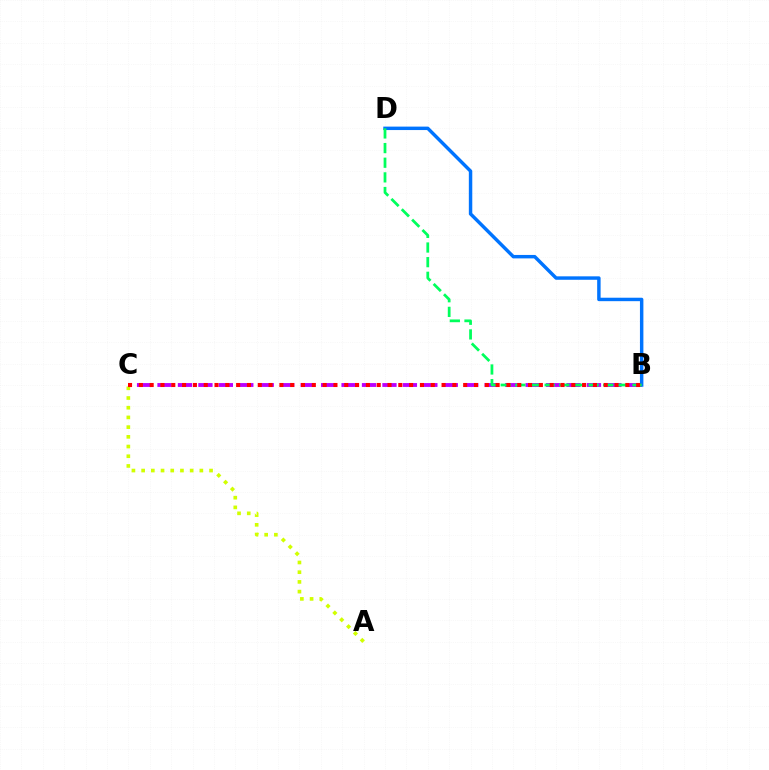{('B', 'C'): [{'color': '#b900ff', 'line_style': 'dashed', 'thickness': 2.78}, {'color': '#ff0000', 'line_style': 'dotted', 'thickness': 2.94}], ('A', 'C'): [{'color': '#d1ff00', 'line_style': 'dotted', 'thickness': 2.64}], ('B', 'D'): [{'color': '#0074ff', 'line_style': 'solid', 'thickness': 2.48}, {'color': '#00ff5c', 'line_style': 'dashed', 'thickness': 1.99}]}